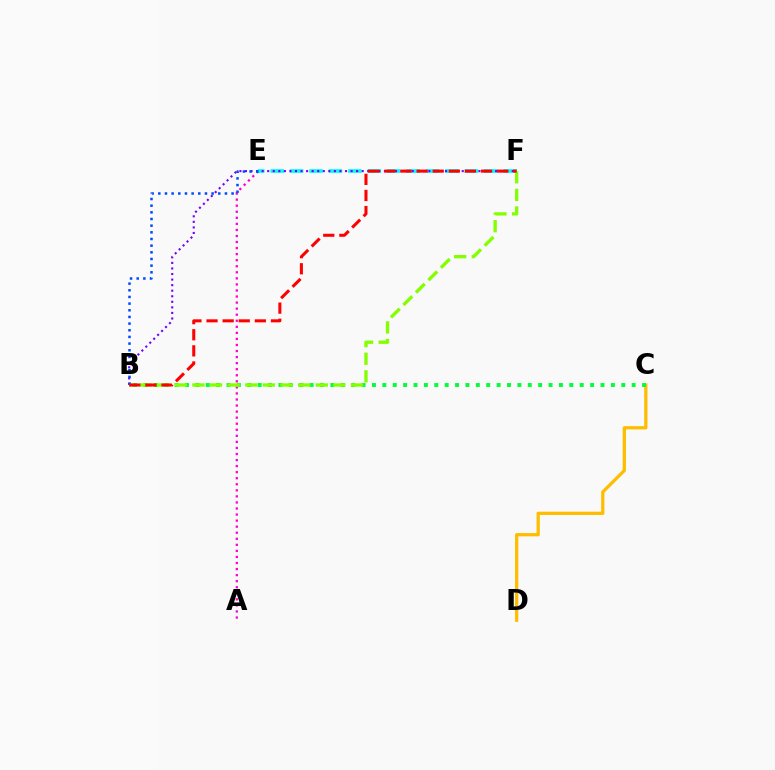{('C', 'D'): [{'color': '#ffbd00', 'line_style': 'solid', 'thickness': 2.35}], ('A', 'E'): [{'color': '#ff00cf', 'line_style': 'dotted', 'thickness': 1.65}], ('E', 'F'): [{'color': '#00fff6', 'line_style': 'dashed', 'thickness': 2.64}], ('B', 'F'): [{'color': '#7200ff', 'line_style': 'dotted', 'thickness': 1.51}, {'color': '#84ff00', 'line_style': 'dashed', 'thickness': 2.39}, {'color': '#ff0000', 'line_style': 'dashed', 'thickness': 2.19}], ('B', 'C'): [{'color': '#00ff39', 'line_style': 'dotted', 'thickness': 2.82}], ('B', 'E'): [{'color': '#004bff', 'line_style': 'dotted', 'thickness': 1.81}]}